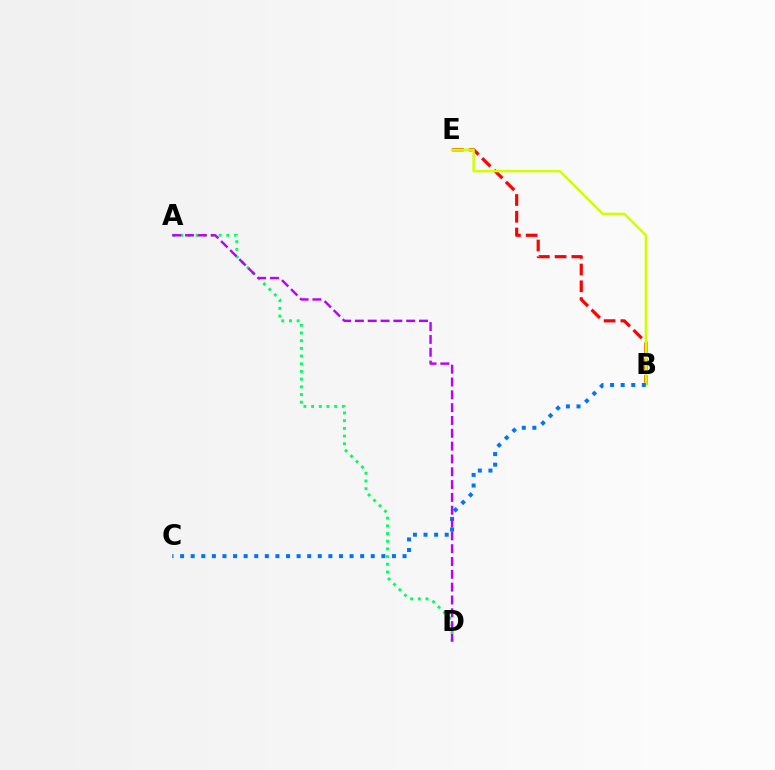{('B', 'E'): [{'color': '#ff0000', 'line_style': 'dashed', 'thickness': 2.28}, {'color': '#d1ff00', 'line_style': 'solid', 'thickness': 1.76}], ('B', 'C'): [{'color': '#0074ff', 'line_style': 'dotted', 'thickness': 2.88}], ('A', 'D'): [{'color': '#00ff5c', 'line_style': 'dotted', 'thickness': 2.09}, {'color': '#b900ff', 'line_style': 'dashed', 'thickness': 1.74}]}